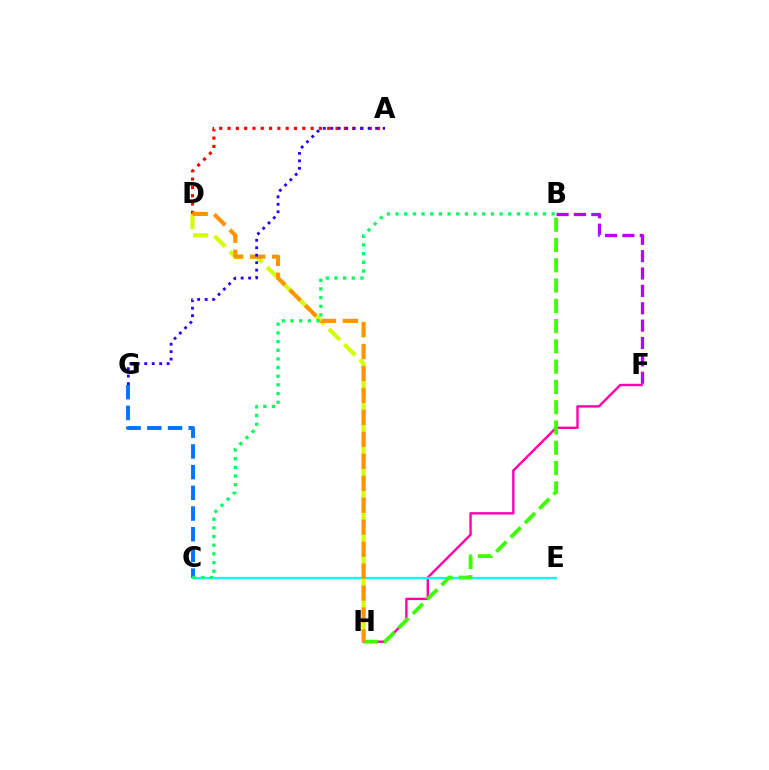{('F', 'H'): [{'color': '#ff00ac', 'line_style': 'solid', 'thickness': 1.71}], ('C', 'G'): [{'color': '#0074ff', 'line_style': 'dashed', 'thickness': 2.81}], ('C', 'E'): [{'color': '#00fff6', 'line_style': 'solid', 'thickness': 1.65}], ('B', 'H'): [{'color': '#3dff00', 'line_style': 'dashed', 'thickness': 2.75}], ('D', 'H'): [{'color': '#d1ff00', 'line_style': 'dashed', 'thickness': 2.97}, {'color': '#ff9400', 'line_style': 'dashed', 'thickness': 2.98}], ('A', 'D'): [{'color': '#ff0000', 'line_style': 'dotted', 'thickness': 2.26}], ('A', 'G'): [{'color': '#2500ff', 'line_style': 'dotted', 'thickness': 2.03}], ('B', 'F'): [{'color': '#b900ff', 'line_style': 'dashed', 'thickness': 2.36}], ('B', 'C'): [{'color': '#00ff5c', 'line_style': 'dotted', 'thickness': 2.36}]}